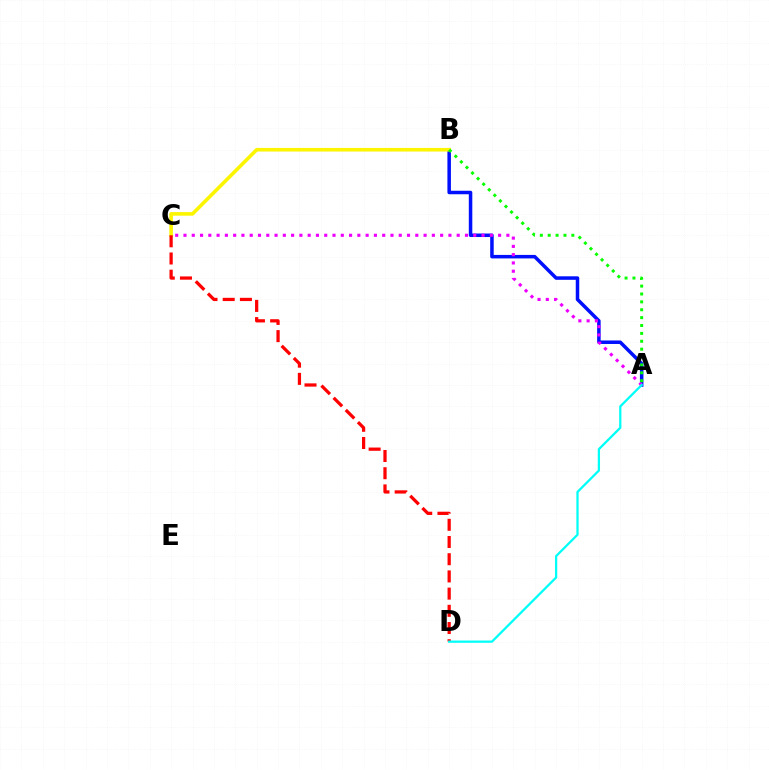{('A', 'B'): [{'color': '#0010ff', 'line_style': 'solid', 'thickness': 2.53}, {'color': '#08ff00', 'line_style': 'dotted', 'thickness': 2.14}], ('A', 'C'): [{'color': '#ee00ff', 'line_style': 'dotted', 'thickness': 2.25}], ('B', 'C'): [{'color': '#fcf500', 'line_style': 'solid', 'thickness': 2.6}], ('C', 'D'): [{'color': '#ff0000', 'line_style': 'dashed', 'thickness': 2.34}], ('A', 'D'): [{'color': '#00fff6', 'line_style': 'solid', 'thickness': 1.63}]}